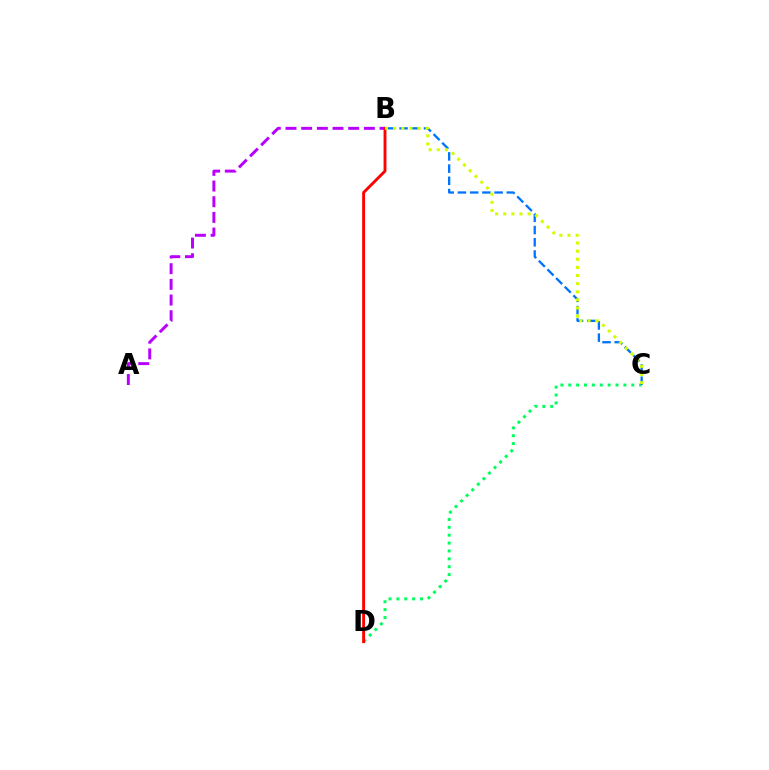{('C', 'D'): [{'color': '#00ff5c', 'line_style': 'dotted', 'thickness': 2.14}], ('A', 'B'): [{'color': '#b900ff', 'line_style': 'dashed', 'thickness': 2.13}], ('B', 'C'): [{'color': '#0074ff', 'line_style': 'dashed', 'thickness': 1.66}, {'color': '#d1ff00', 'line_style': 'dotted', 'thickness': 2.21}], ('B', 'D'): [{'color': '#ff0000', 'line_style': 'solid', 'thickness': 2.07}]}